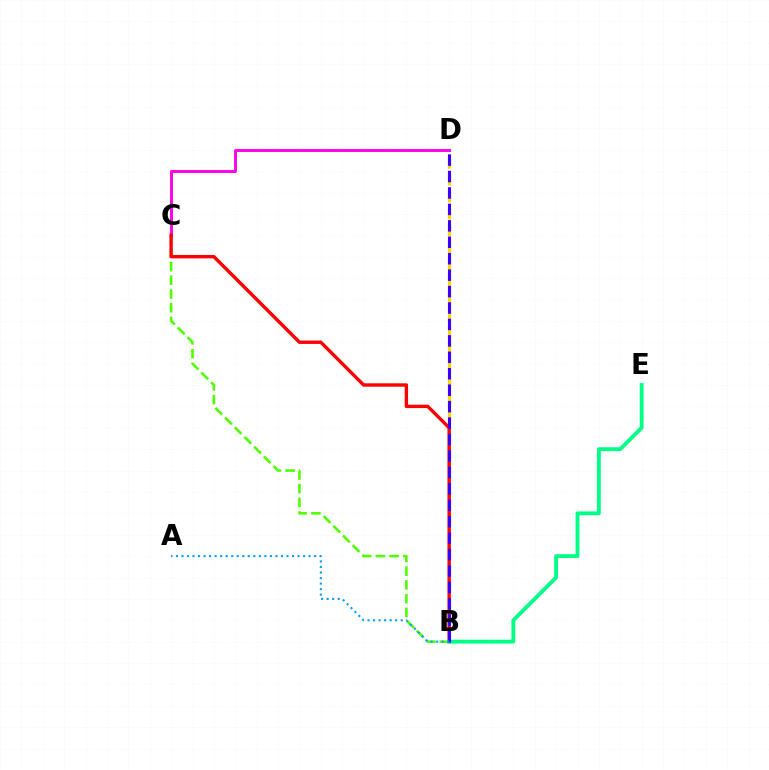{('B', 'C'): [{'color': '#4fff00', 'line_style': 'dashed', 'thickness': 1.86}, {'color': '#ff0000', 'line_style': 'solid', 'thickness': 2.44}], ('B', 'D'): [{'color': '#ffd500', 'line_style': 'dashed', 'thickness': 2.3}, {'color': '#3700ff', 'line_style': 'dashed', 'thickness': 2.23}], ('C', 'D'): [{'color': '#ff00ed', 'line_style': 'solid', 'thickness': 2.1}], ('B', 'E'): [{'color': '#00ff86', 'line_style': 'solid', 'thickness': 2.77}], ('A', 'B'): [{'color': '#009eff', 'line_style': 'dotted', 'thickness': 1.5}]}